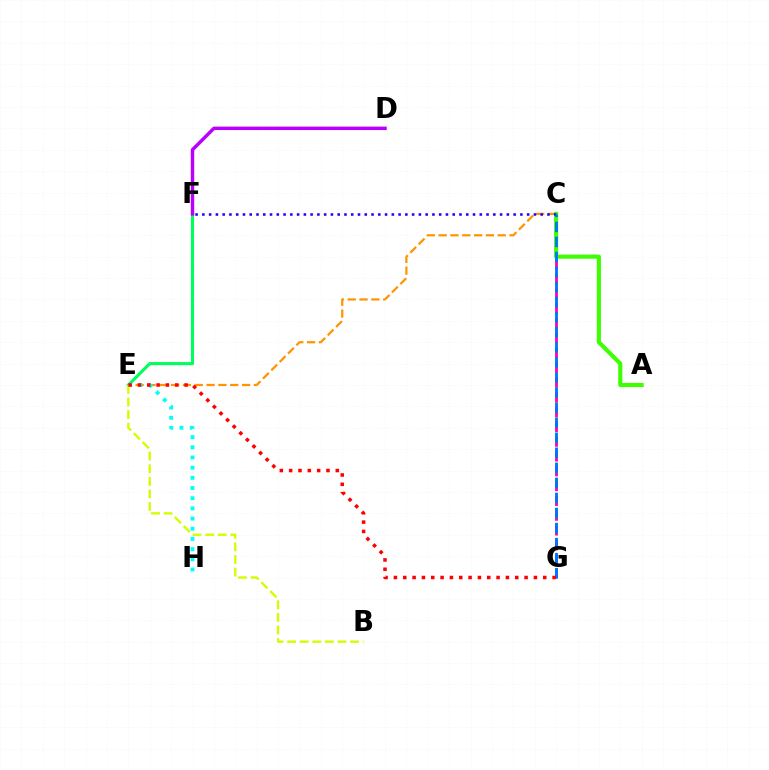{('C', 'G'): [{'color': '#ff00ac', 'line_style': 'dashed', 'thickness': 2.01}, {'color': '#0074ff', 'line_style': 'dashed', 'thickness': 2.05}], ('E', 'F'): [{'color': '#00ff5c', 'line_style': 'solid', 'thickness': 2.23}], ('C', 'E'): [{'color': '#ff9400', 'line_style': 'dashed', 'thickness': 1.61}], ('E', 'H'): [{'color': '#00fff6', 'line_style': 'dotted', 'thickness': 2.77}], ('A', 'C'): [{'color': '#3dff00', 'line_style': 'solid', 'thickness': 2.95}], ('B', 'E'): [{'color': '#d1ff00', 'line_style': 'dashed', 'thickness': 1.71}], ('C', 'F'): [{'color': '#2500ff', 'line_style': 'dotted', 'thickness': 1.84}], ('E', 'G'): [{'color': '#ff0000', 'line_style': 'dotted', 'thickness': 2.54}], ('D', 'F'): [{'color': '#b900ff', 'line_style': 'solid', 'thickness': 2.48}]}